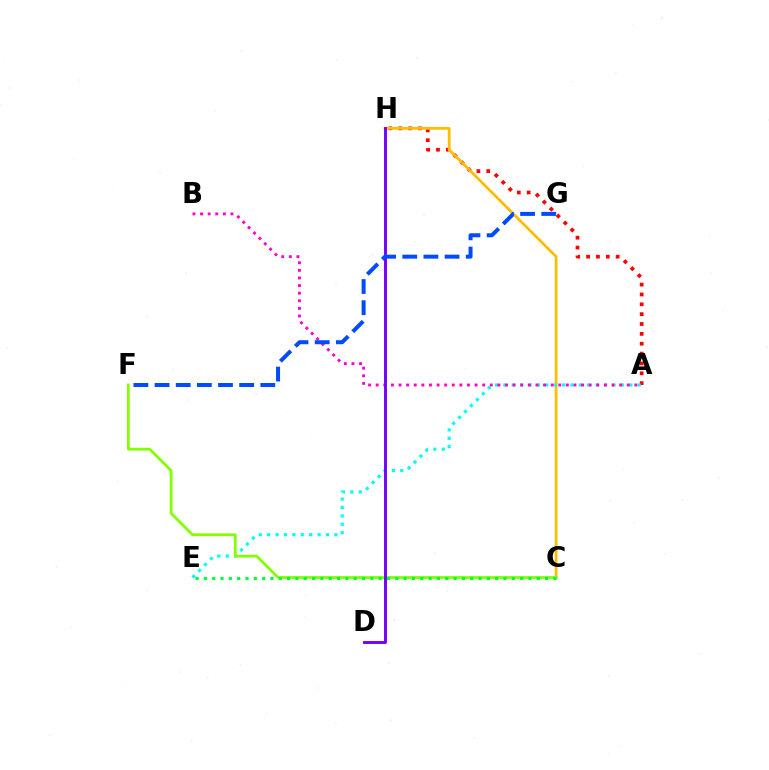{('A', 'H'): [{'color': '#ff0000', 'line_style': 'dotted', 'thickness': 2.68}], ('C', 'H'): [{'color': '#ffbd00', 'line_style': 'solid', 'thickness': 1.99}], ('A', 'E'): [{'color': '#00fff6', 'line_style': 'dotted', 'thickness': 2.28}], ('C', 'F'): [{'color': '#84ff00', 'line_style': 'solid', 'thickness': 2.01}], ('C', 'E'): [{'color': '#00ff39', 'line_style': 'dotted', 'thickness': 2.26}], ('A', 'B'): [{'color': '#ff00cf', 'line_style': 'dotted', 'thickness': 2.07}], ('D', 'H'): [{'color': '#7200ff', 'line_style': 'solid', 'thickness': 2.09}], ('F', 'G'): [{'color': '#004bff', 'line_style': 'dashed', 'thickness': 2.87}]}